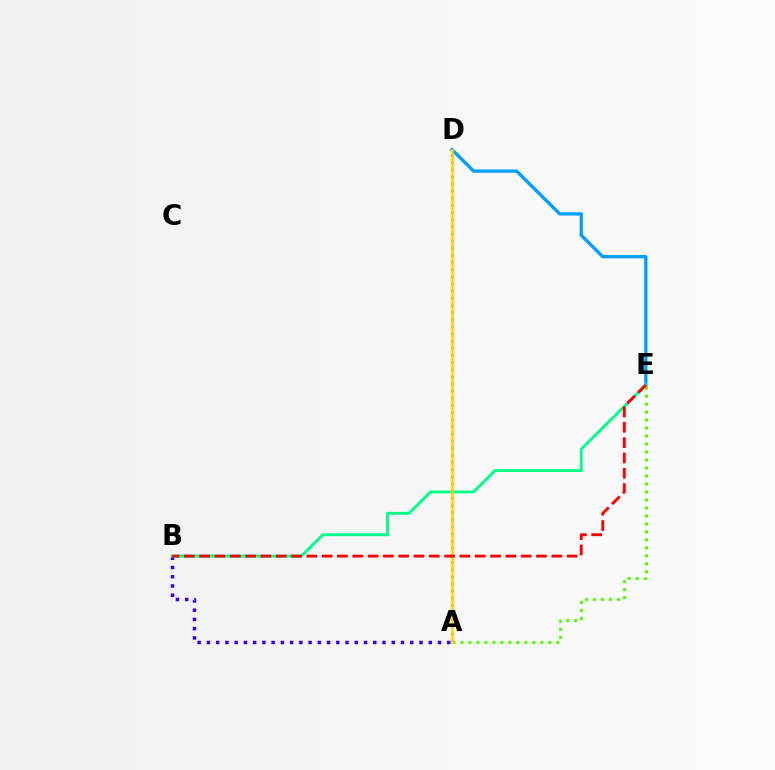{('D', 'E'): [{'color': '#009eff', 'line_style': 'solid', 'thickness': 2.38}], ('A', 'B'): [{'color': '#3700ff', 'line_style': 'dotted', 'thickness': 2.51}], ('A', 'E'): [{'color': '#4fff00', 'line_style': 'dotted', 'thickness': 2.17}], ('B', 'E'): [{'color': '#00ff86', 'line_style': 'solid', 'thickness': 2.07}, {'color': '#ff0000', 'line_style': 'dashed', 'thickness': 2.08}], ('A', 'D'): [{'color': '#ff00ed', 'line_style': 'dotted', 'thickness': 1.94}, {'color': '#ffd500', 'line_style': 'solid', 'thickness': 1.84}]}